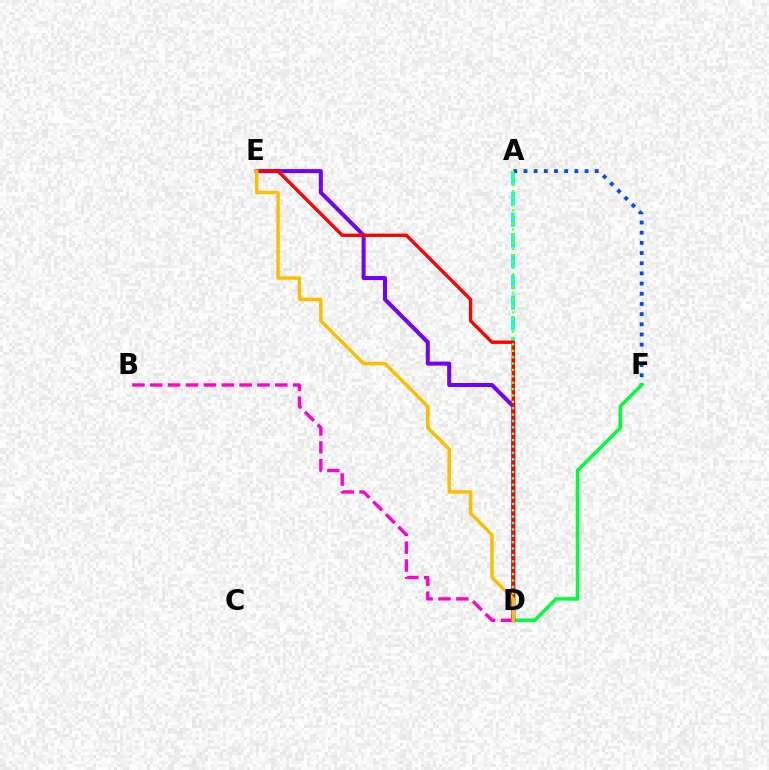{('A', 'D'): [{'color': '#00fff6', 'line_style': 'dashed', 'thickness': 2.82}, {'color': '#84ff00', 'line_style': 'dotted', 'thickness': 1.73}], ('A', 'F'): [{'color': '#004bff', 'line_style': 'dotted', 'thickness': 2.77}], ('D', 'F'): [{'color': '#00ff39', 'line_style': 'solid', 'thickness': 2.52}], ('D', 'E'): [{'color': '#7200ff', 'line_style': 'solid', 'thickness': 2.9}, {'color': '#ff0000', 'line_style': 'solid', 'thickness': 2.43}, {'color': '#ffbd00', 'line_style': 'solid', 'thickness': 2.51}], ('B', 'D'): [{'color': '#ff00cf', 'line_style': 'dashed', 'thickness': 2.43}]}